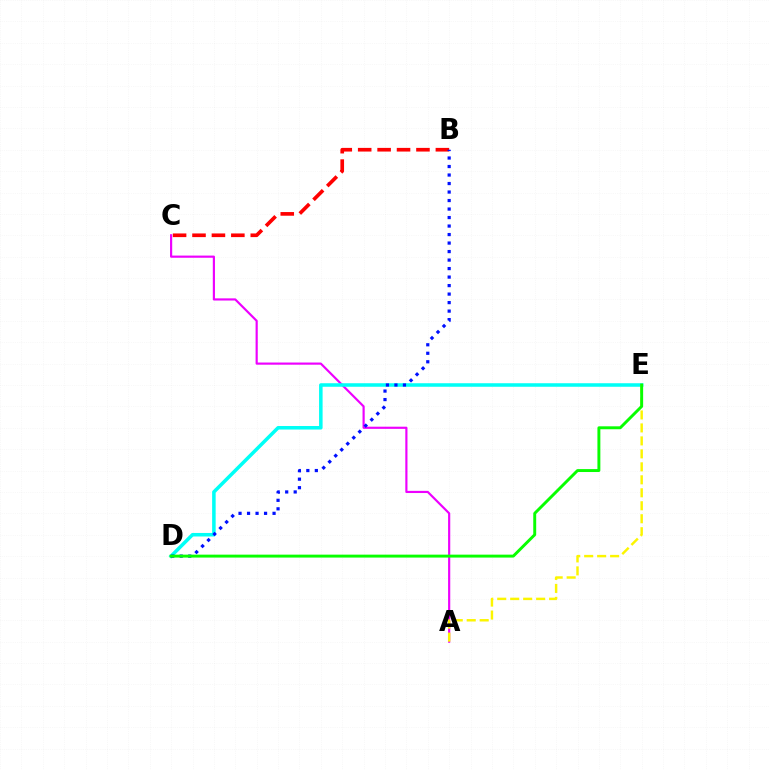{('B', 'C'): [{'color': '#ff0000', 'line_style': 'dashed', 'thickness': 2.64}], ('A', 'C'): [{'color': '#ee00ff', 'line_style': 'solid', 'thickness': 1.56}], ('D', 'E'): [{'color': '#00fff6', 'line_style': 'solid', 'thickness': 2.54}, {'color': '#08ff00', 'line_style': 'solid', 'thickness': 2.11}], ('B', 'D'): [{'color': '#0010ff', 'line_style': 'dotted', 'thickness': 2.31}], ('A', 'E'): [{'color': '#fcf500', 'line_style': 'dashed', 'thickness': 1.76}]}